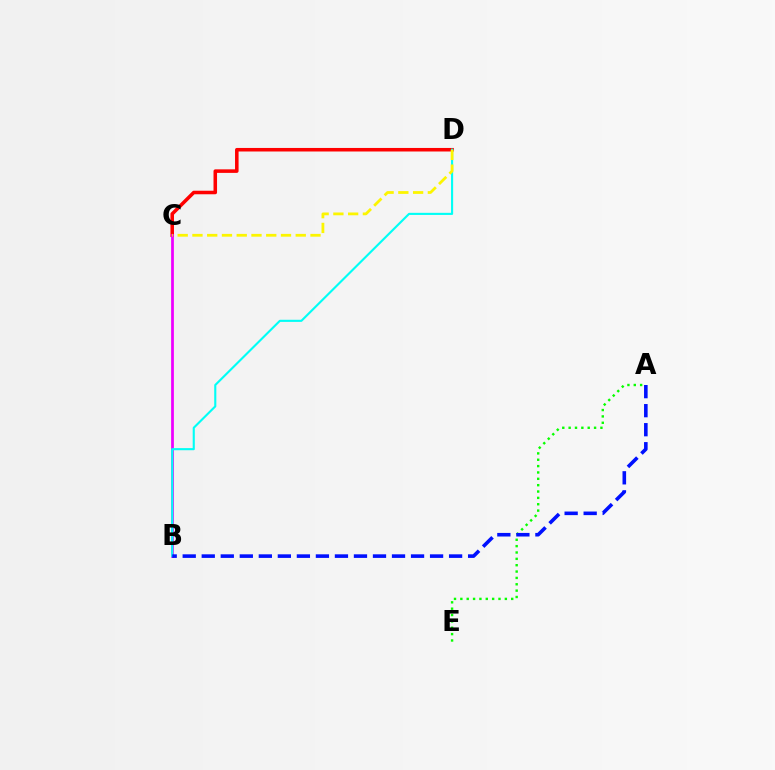{('A', 'E'): [{'color': '#08ff00', 'line_style': 'dotted', 'thickness': 1.73}], ('C', 'D'): [{'color': '#ff0000', 'line_style': 'solid', 'thickness': 2.55}, {'color': '#fcf500', 'line_style': 'dashed', 'thickness': 2.0}], ('B', 'C'): [{'color': '#ee00ff', 'line_style': 'solid', 'thickness': 1.97}], ('B', 'D'): [{'color': '#00fff6', 'line_style': 'solid', 'thickness': 1.52}], ('A', 'B'): [{'color': '#0010ff', 'line_style': 'dashed', 'thickness': 2.58}]}